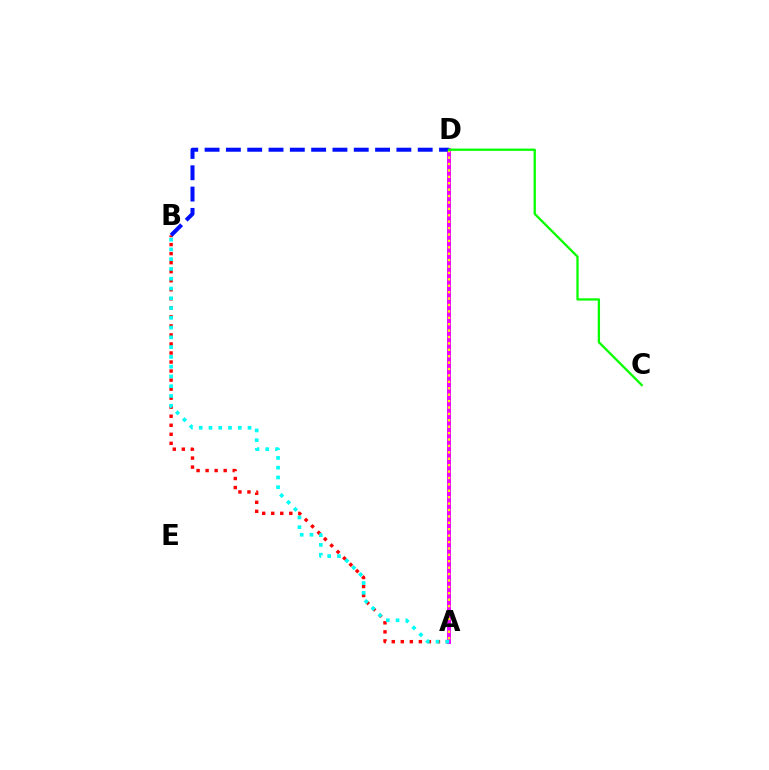{('A', 'B'): [{'color': '#ff0000', 'line_style': 'dotted', 'thickness': 2.45}, {'color': '#00fff6', 'line_style': 'dotted', 'thickness': 2.65}], ('A', 'D'): [{'color': '#ee00ff', 'line_style': 'solid', 'thickness': 2.86}, {'color': '#fcf500', 'line_style': 'dotted', 'thickness': 1.74}], ('B', 'D'): [{'color': '#0010ff', 'line_style': 'dashed', 'thickness': 2.9}], ('C', 'D'): [{'color': '#08ff00', 'line_style': 'solid', 'thickness': 1.66}]}